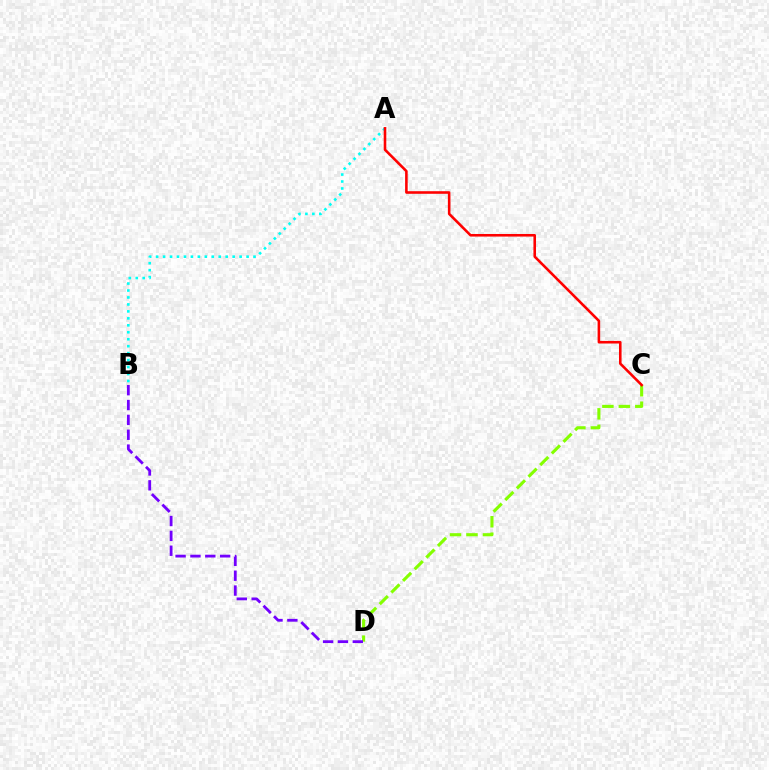{('C', 'D'): [{'color': '#84ff00', 'line_style': 'dashed', 'thickness': 2.24}], ('B', 'D'): [{'color': '#7200ff', 'line_style': 'dashed', 'thickness': 2.02}], ('A', 'B'): [{'color': '#00fff6', 'line_style': 'dotted', 'thickness': 1.89}], ('A', 'C'): [{'color': '#ff0000', 'line_style': 'solid', 'thickness': 1.86}]}